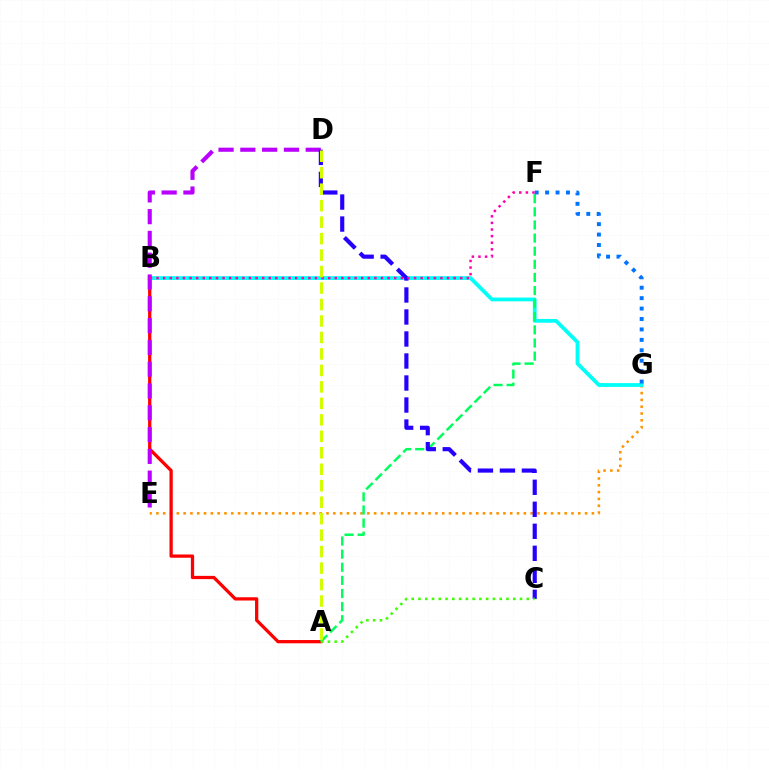{('E', 'G'): [{'color': '#ff9400', 'line_style': 'dotted', 'thickness': 1.85}], ('A', 'B'): [{'color': '#ff0000', 'line_style': 'solid', 'thickness': 2.35}], ('B', 'G'): [{'color': '#00fff6', 'line_style': 'solid', 'thickness': 2.73}], ('D', 'E'): [{'color': '#b900ff', 'line_style': 'dashed', 'thickness': 2.96}], ('A', 'F'): [{'color': '#00ff5c', 'line_style': 'dashed', 'thickness': 1.78}], ('F', 'G'): [{'color': '#0074ff', 'line_style': 'dotted', 'thickness': 2.83}], ('C', 'D'): [{'color': '#2500ff', 'line_style': 'dashed', 'thickness': 2.99}], ('A', 'C'): [{'color': '#3dff00', 'line_style': 'dotted', 'thickness': 1.84}], ('B', 'F'): [{'color': '#ff00ac', 'line_style': 'dotted', 'thickness': 1.79}], ('A', 'D'): [{'color': '#d1ff00', 'line_style': 'dashed', 'thickness': 2.24}]}